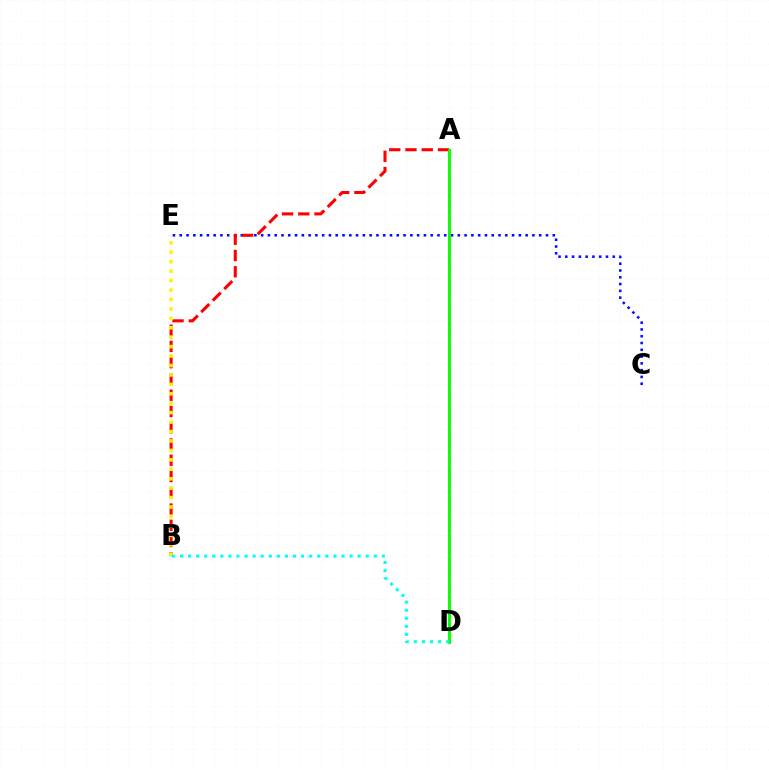{('A', 'D'): [{'color': '#ee00ff', 'line_style': 'dotted', 'thickness': 1.52}, {'color': '#08ff00', 'line_style': 'solid', 'thickness': 2.08}], ('C', 'E'): [{'color': '#0010ff', 'line_style': 'dotted', 'thickness': 1.84}], ('A', 'B'): [{'color': '#ff0000', 'line_style': 'dashed', 'thickness': 2.21}], ('B', 'E'): [{'color': '#fcf500', 'line_style': 'dotted', 'thickness': 2.56}], ('B', 'D'): [{'color': '#00fff6', 'line_style': 'dotted', 'thickness': 2.19}]}